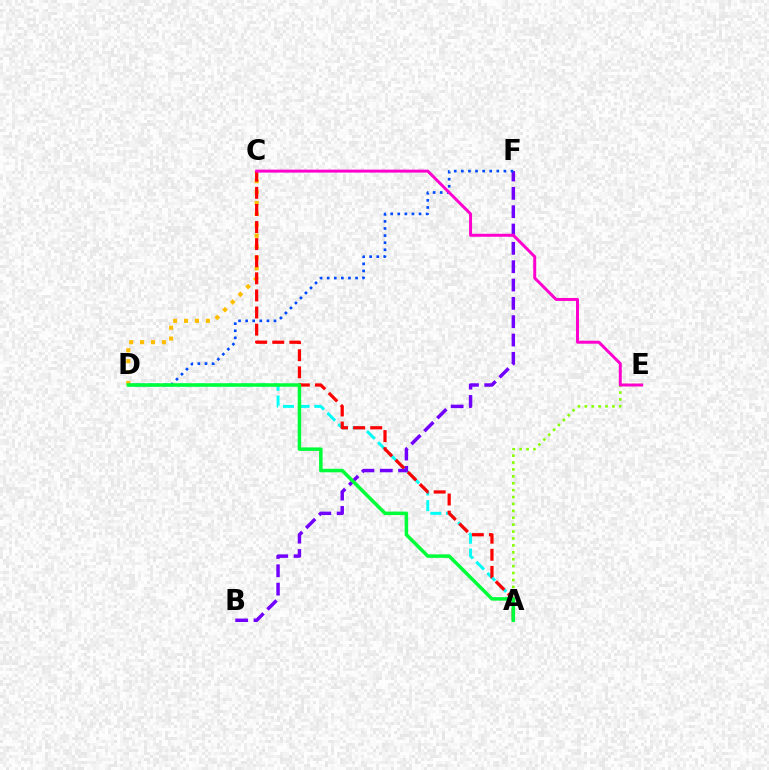{('C', 'D'): [{'color': '#ffbd00', 'line_style': 'dotted', 'thickness': 2.96}], ('A', 'D'): [{'color': '#00fff6', 'line_style': 'dashed', 'thickness': 2.13}, {'color': '#00ff39', 'line_style': 'solid', 'thickness': 2.52}], ('A', 'E'): [{'color': '#84ff00', 'line_style': 'dotted', 'thickness': 1.88}], ('B', 'F'): [{'color': '#7200ff', 'line_style': 'dashed', 'thickness': 2.49}], ('D', 'F'): [{'color': '#004bff', 'line_style': 'dotted', 'thickness': 1.93}], ('A', 'C'): [{'color': '#ff0000', 'line_style': 'dashed', 'thickness': 2.32}], ('C', 'E'): [{'color': '#ff00cf', 'line_style': 'solid', 'thickness': 2.14}]}